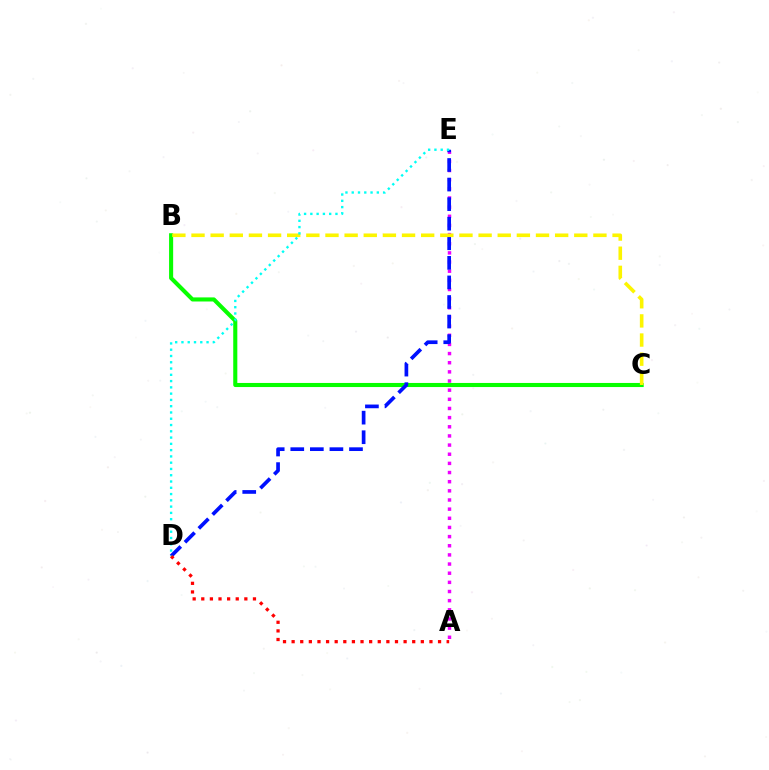{('A', 'E'): [{'color': '#ee00ff', 'line_style': 'dotted', 'thickness': 2.49}], ('B', 'C'): [{'color': '#08ff00', 'line_style': 'solid', 'thickness': 2.94}, {'color': '#fcf500', 'line_style': 'dashed', 'thickness': 2.6}], ('D', 'E'): [{'color': '#0010ff', 'line_style': 'dashed', 'thickness': 2.66}, {'color': '#00fff6', 'line_style': 'dotted', 'thickness': 1.71}], ('A', 'D'): [{'color': '#ff0000', 'line_style': 'dotted', 'thickness': 2.34}]}